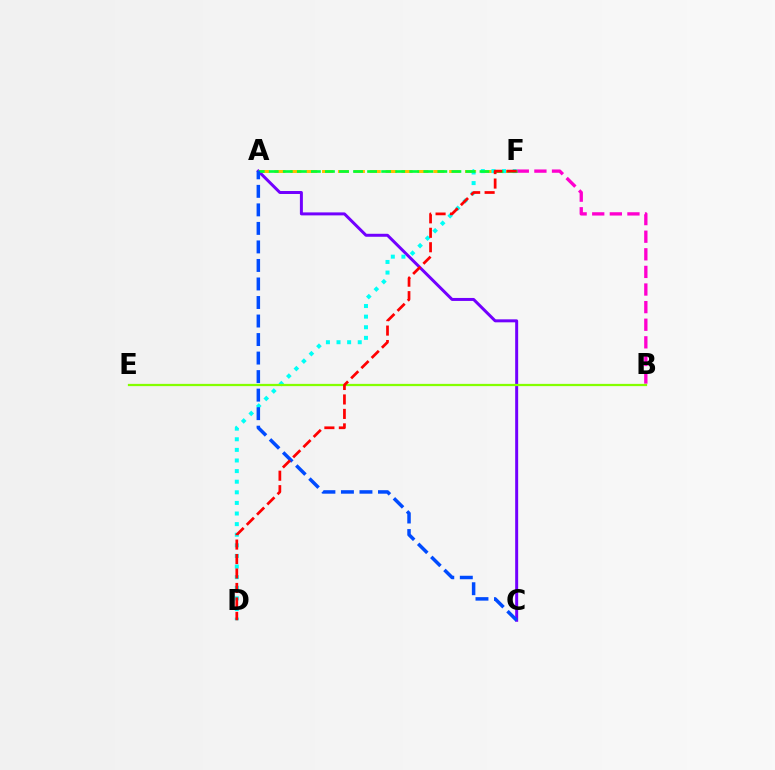{('A', 'F'): [{'color': '#ffbd00', 'line_style': 'dashed', 'thickness': 2.16}, {'color': '#00ff39', 'line_style': 'dashed', 'thickness': 1.91}], ('A', 'C'): [{'color': '#7200ff', 'line_style': 'solid', 'thickness': 2.15}, {'color': '#004bff', 'line_style': 'dashed', 'thickness': 2.52}], ('B', 'F'): [{'color': '#ff00cf', 'line_style': 'dashed', 'thickness': 2.39}], ('D', 'F'): [{'color': '#00fff6', 'line_style': 'dotted', 'thickness': 2.88}, {'color': '#ff0000', 'line_style': 'dashed', 'thickness': 1.96}], ('B', 'E'): [{'color': '#84ff00', 'line_style': 'solid', 'thickness': 1.62}]}